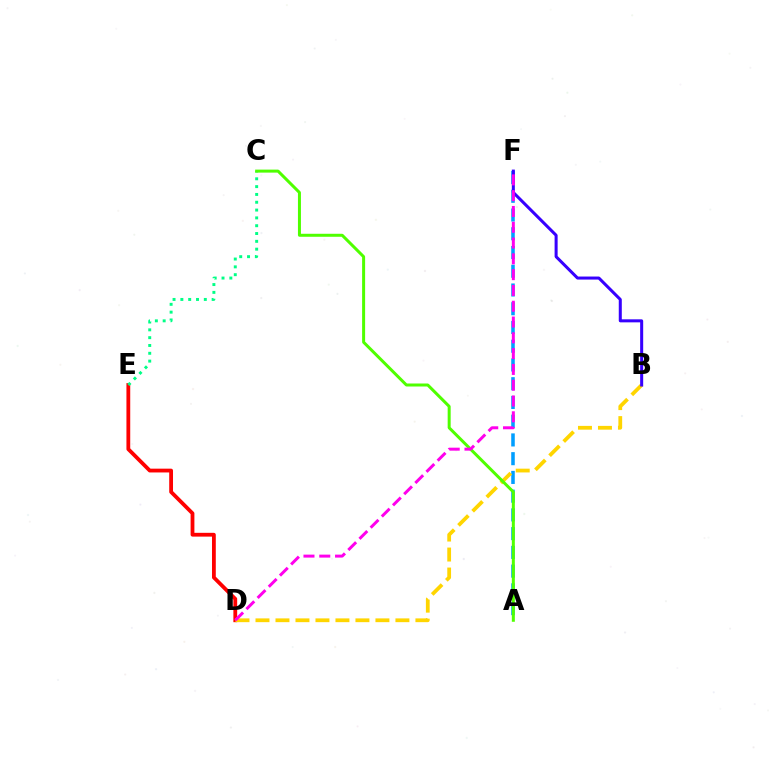{('D', 'E'): [{'color': '#ff0000', 'line_style': 'solid', 'thickness': 2.73}], ('A', 'F'): [{'color': '#009eff', 'line_style': 'dashed', 'thickness': 2.55}], ('C', 'E'): [{'color': '#00ff86', 'line_style': 'dotted', 'thickness': 2.12}], ('B', 'D'): [{'color': '#ffd500', 'line_style': 'dashed', 'thickness': 2.72}], ('B', 'F'): [{'color': '#3700ff', 'line_style': 'solid', 'thickness': 2.18}], ('A', 'C'): [{'color': '#4fff00', 'line_style': 'solid', 'thickness': 2.16}], ('D', 'F'): [{'color': '#ff00ed', 'line_style': 'dashed', 'thickness': 2.15}]}